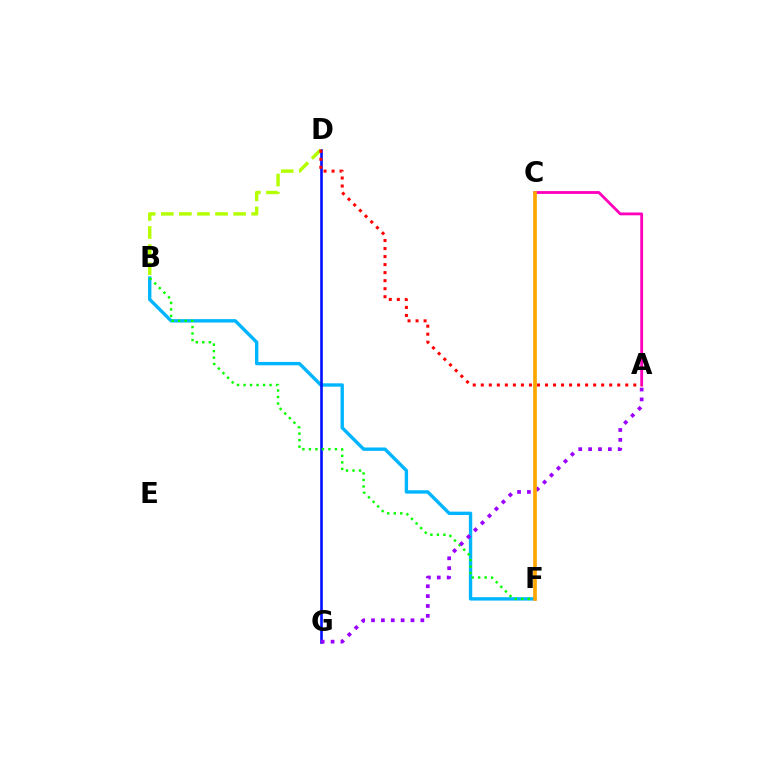{('B', 'F'): [{'color': '#00b5ff', 'line_style': 'solid', 'thickness': 2.43}, {'color': '#08ff00', 'line_style': 'dotted', 'thickness': 1.77}], ('C', 'F'): [{'color': '#00ff9d', 'line_style': 'solid', 'thickness': 1.57}, {'color': '#ffa500', 'line_style': 'solid', 'thickness': 2.63}], ('A', 'C'): [{'color': '#ff00bd', 'line_style': 'solid', 'thickness': 2.04}], ('D', 'G'): [{'color': '#0010ff', 'line_style': 'solid', 'thickness': 1.89}], ('B', 'D'): [{'color': '#b3ff00', 'line_style': 'dashed', 'thickness': 2.46}], ('A', 'G'): [{'color': '#9b00ff', 'line_style': 'dotted', 'thickness': 2.68}], ('A', 'D'): [{'color': '#ff0000', 'line_style': 'dotted', 'thickness': 2.18}]}